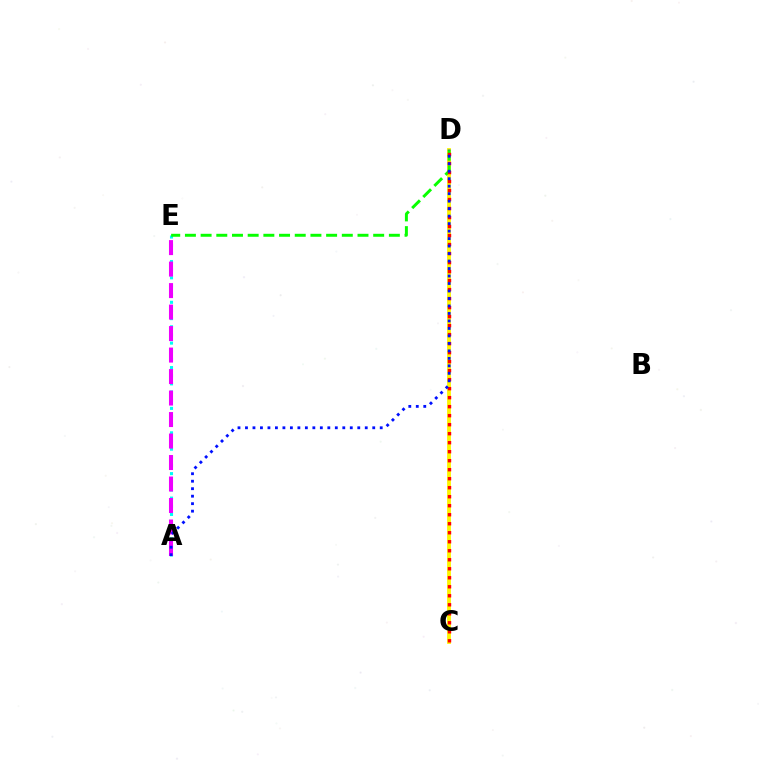{('A', 'E'): [{'color': '#00fff6', 'line_style': 'dotted', 'thickness': 2.22}, {'color': '#ee00ff', 'line_style': 'dashed', 'thickness': 2.92}], ('C', 'D'): [{'color': '#fcf500', 'line_style': 'solid', 'thickness': 2.75}, {'color': '#ff0000', 'line_style': 'dotted', 'thickness': 2.45}], ('D', 'E'): [{'color': '#08ff00', 'line_style': 'dashed', 'thickness': 2.13}], ('A', 'D'): [{'color': '#0010ff', 'line_style': 'dotted', 'thickness': 2.03}]}